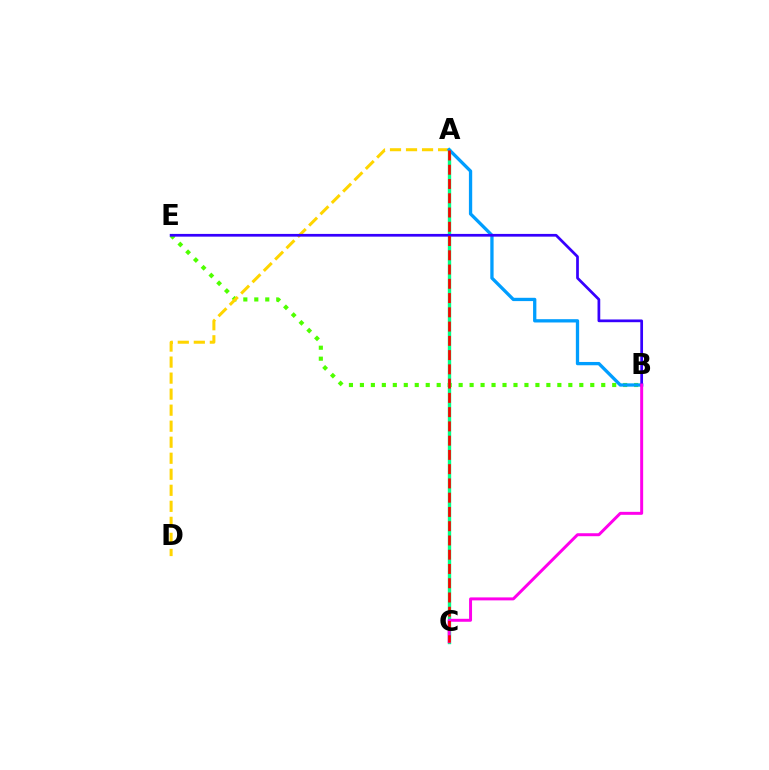{('B', 'E'): [{'color': '#4fff00', 'line_style': 'dotted', 'thickness': 2.98}, {'color': '#3700ff', 'line_style': 'solid', 'thickness': 1.96}], ('A', 'C'): [{'color': '#00ff86', 'line_style': 'solid', 'thickness': 2.43}, {'color': '#ff0000', 'line_style': 'dashed', 'thickness': 1.94}], ('A', 'D'): [{'color': '#ffd500', 'line_style': 'dashed', 'thickness': 2.18}], ('A', 'B'): [{'color': '#009eff', 'line_style': 'solid', 'thickness': 2.37}], ('B', 'C'): [{'color': '#ff00ed', 'line_style': 'solid', 'thickness': 2.14}]}